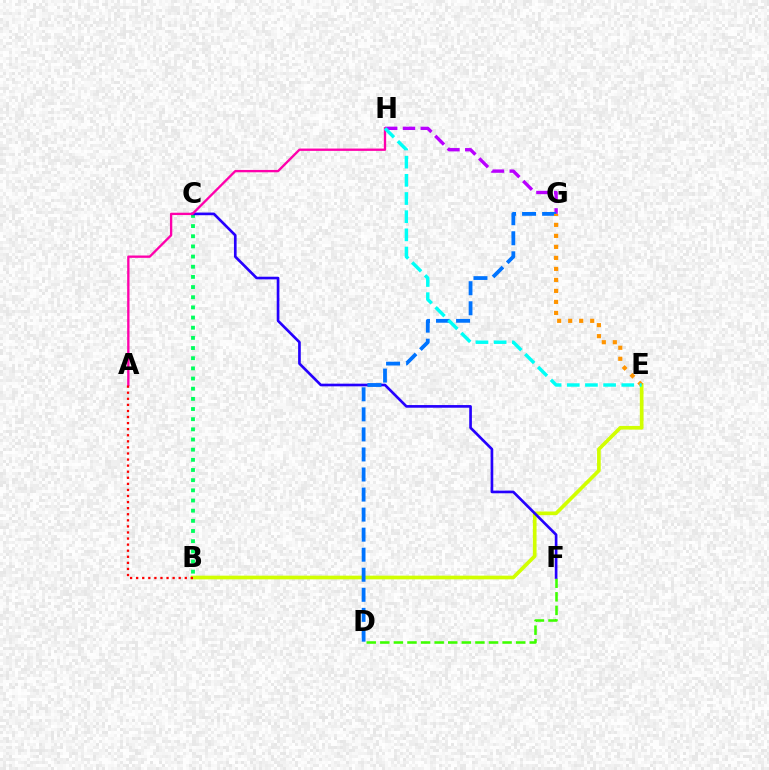{('G', 'H'): [{'color': '#b900ff', 'line_style': 'dashed', 'thickness': 2.42}], ('B', 'E'): [{'color': '#d1ff00', 'line_style': 'solid', 'thickness': 2.64}], ('B', 'C'): [{'color': '#00ff5c', 'line_style': 'dotted', 'thickness': 2.76}], ('D', 'F'): [{'color': '#3dff00', 'line_style': 'dashed', 'thickness': 1.85}], ('C', 'F'): [{'color': '#2500ff', 'line_style': 'solid', 'thickness': 1.92}], ('D', 'G'): [{'color': '#0074ff', 'line_style': 'dashed', 'thickness': 2.72}], ('A', 'H'): [{'color': '#ff00ac', 'line_style': 'solid', 'thickness': 1.68}], ('E', 'G'): [{'color': '#ff9400', 'line_style': 'dotted', 'thickness': 2.99}], ('E', 'H'): [{'color': '#00fff6', 'line_style': 'dashed', 'thickness': 2.47}], ('A', 'B'): [{'color': '#ff0000', 'line_style': 'dotted', 'thickness': 1.65}]}